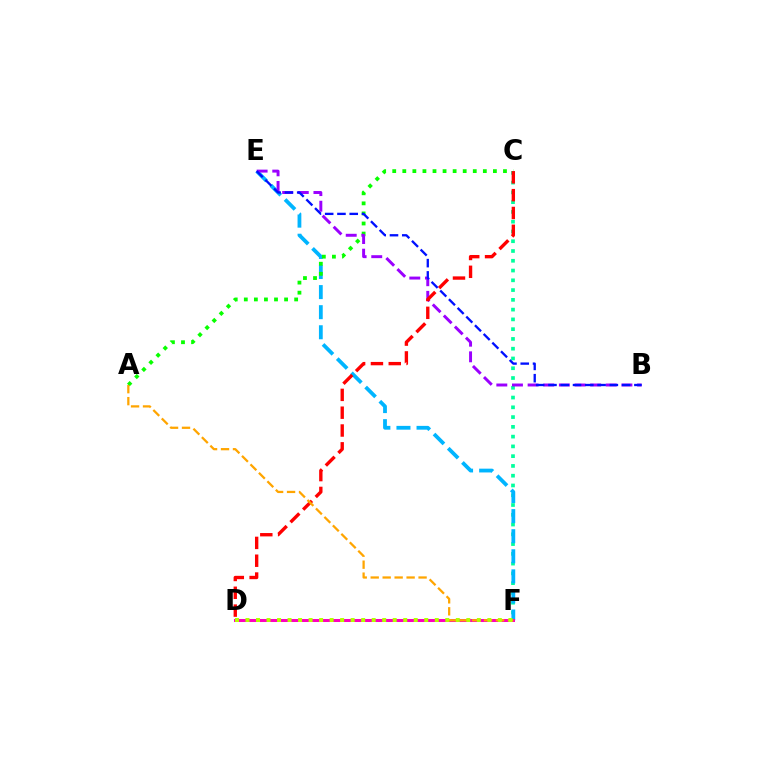{('C', 'F'): [{'color': '#00ff9d', 'line_style': 'dotted', 'thickness': 2.65}], ('E', 'F'): [{'color': '#00b5ff', 'line_style': 'dashed', 'thickness': 2.73}], ('A', 'C'): [{'color': '#08ff00', 'line_style': 'dotted', 'thickness': 2.74}], ('B', 'E'): [{'color': '#9b00ff', 'line_style': 'dashed', 'thickness': 2.12}, {'color': '#0010ff', 'line_style': 'dashed', 'thickness': 1.67}], ('D', 'F'): [{'color': '#ff00bd', 'line_style': 'solid', 'thickness': 2.17}, {'color': '#b3ff00', 'line_style': 'dotted', 'thickness': 2.86}], ('C', 'D'): [{'color': '#ff0000', 'line_style': 'dashed', 'thickness': 2.42}], ('A', 'F'): [{'color': '#ffa500', 'line_style': 'dashed', 'thickness': 1.63}]}